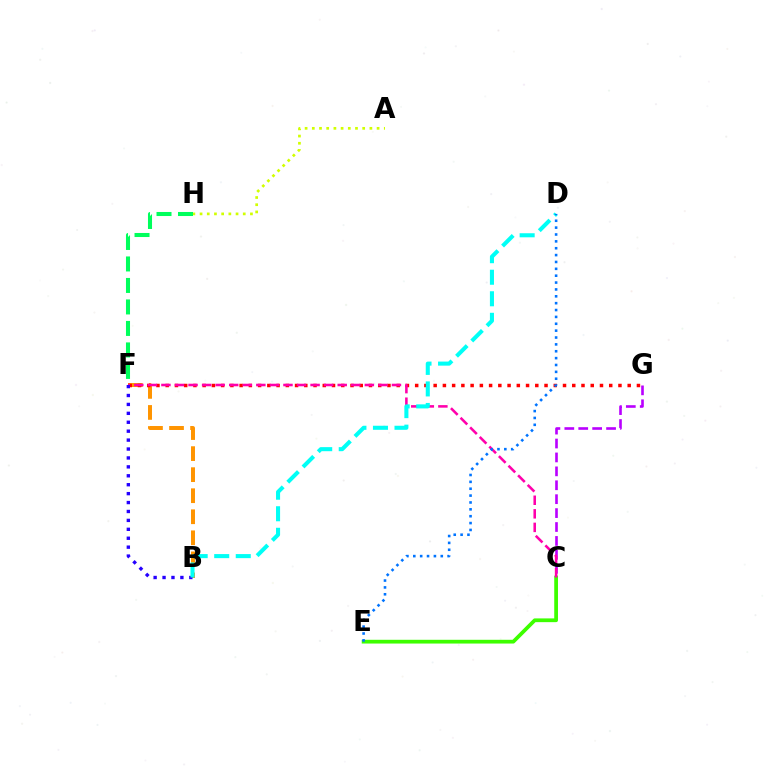{('C', 'G'): [{'color': '#b900ff', 'line_style': 'dashed', 'thickness': 1.89}], ('B', 'F'): [{'color': '#ff9400', 'line_style': 'dashed', 'thickness': 2.86}, {'color': '#2500ff', 'line_style': 'dotted', 'thickness': 2.42}], ('C', 'E'): [{'color': '#3dff00', 'line_style': 'solid', 'thickness': 2.7}], ('F', 'G'): [{'color': '#ff0000', 'line_style': 'dotted', 'thickness': 2.51}], ('A', 'H'): [{'color': '#d1ff00', 'line_style': 'dotted', 'thickness': 1.96}], ('C', 'F'): [{'color': '#ff00ac', 'line_style': 'dashed', 'thickness': 1.84}], ('F', 'H'): [{'color': '#00ff5c', 'line_style': 'dashed', 'thickness': 2.92}], ('B', 'D'): [{'color': '#00fff6', 'line_style': 'dashed', 'thickness': 2.93}], ('D', 'E'): [{'color': '#0074ff', 'line_style': 'dotted', 'thickness': 1.87}]}